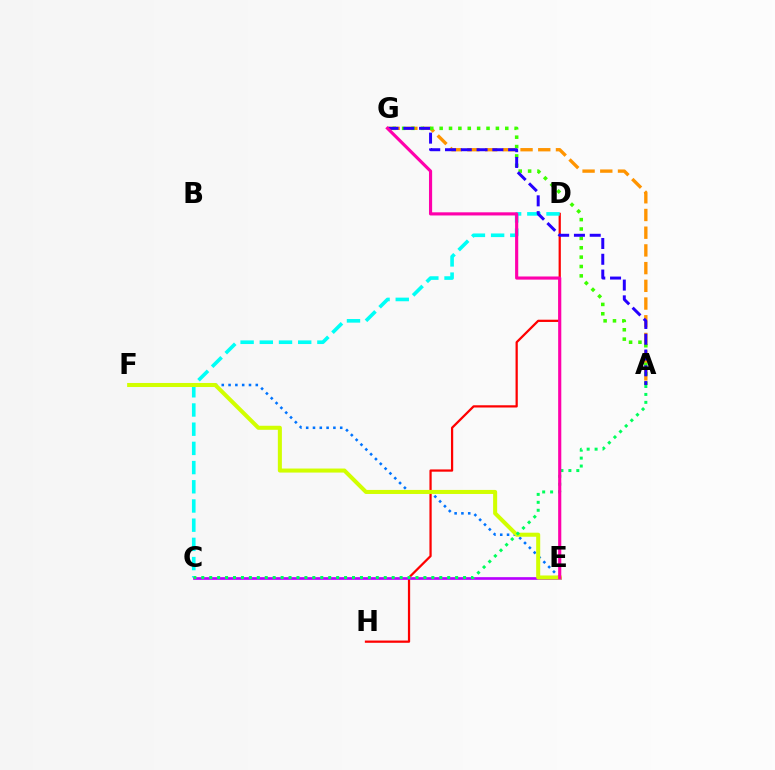{('D', 'H'): [{'color': '#ff0000', 'line_style': 'solid', 'thickness': 1.62}], ('A', 'G'): [{'color': '#ff9400', 'line_style': 'dashed', 'thickness': 2.41}, {'color': '#3dff00', 'line_style': 'dotted', 'thickness': 2.55}, {'color': '#2500ff', 'line_style': 'dashed', 'thickness': 2.14}], ('E', 'F'): [{'color': '#0074ff', 'line_style': 'dotted', 'thickness': 1.85}, {'color': '#d1ff00', 'line_style': 'solid', 'thickness': 2.91}], ('C', 'D'): [{'color': '#00fff6', 'line_style': 'dashed', 'thickness': 2.61}], ('C', 'E'): [{'color': '#b900ff', 'line_style': 'solid', 'thickness': 1.92}], ('A', 'C'): [{'color': '#00ff5c', 'line_style': 'dotted', 'thickness': 2.16}], ('E', 'G'): [{'color': '#ff00ac', 'line_style': 'solid', 'thickness': 2.26}]}